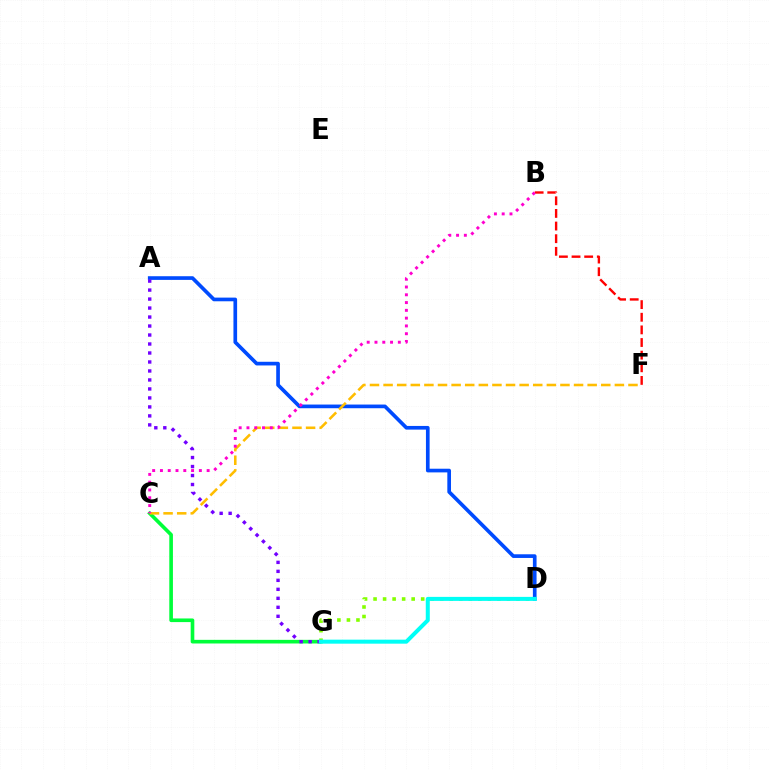{('A', 'D'): [{'color': '#004bff', 'line_style': 'solid', 'thickness': 2.64}], ('D', 'G'): [{'color': '#84ff00', 'line_style': 'dotted', 'thickness': 2.59}, {'color': '#00fff6', 'line_style': 'solid', 'thickness': 2.89}], ('C', 'G'): [{'color': '#00ff39', 'line_style': 'solid', 'thickness': 2.62}], ('C', 'F'): [{'color': '#ffbd00', 'line_style': 'dashed', 'thickness': 1.85}], ('B', 'F'): [{'color': '#ff0000', 'line_style': 'dashed', 'thickness': 1.72}], ('B', 'C'): [{'color': '#ff00cf', 'line_style': 'dotted', 'thickness': 2.11}], ('A', 'G'): [{'color': '#7200ff', 'line_style': 'dotted', 'thickness': 2.44}]}